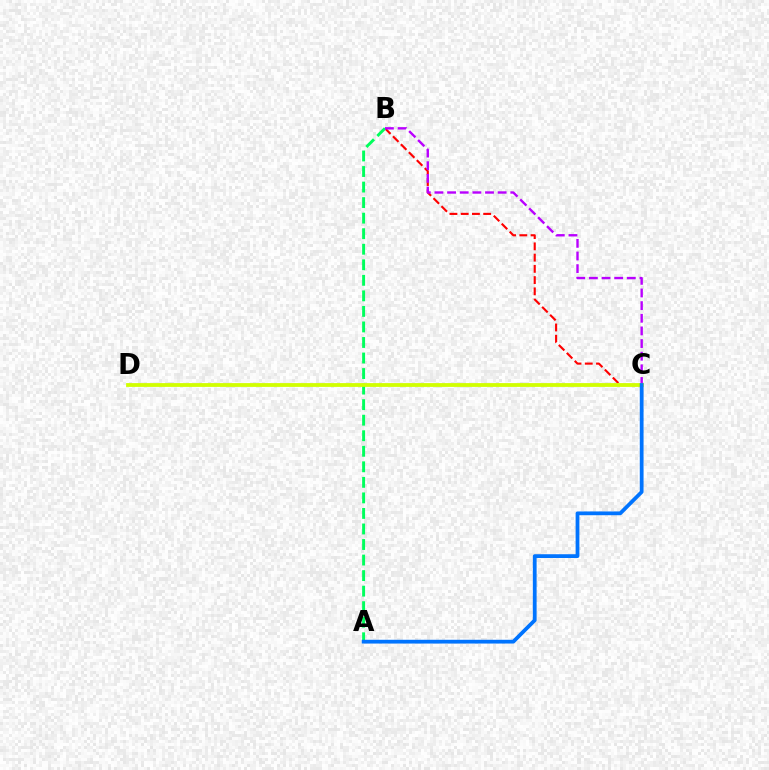{('B', 'C'): [{'color': '#ff0000', 'line_style': 'dashed', 'thickness': 1.53}, {'color': '#b900ff', 'line_style': 'dashed', 'thickness': 1.72}], ('A', 'B'): [{'color': '#00ff5c', 'line_style': 'dashed', 'thickness': 2.11}], ('C', 'D'): [{'color': '#d1ff00', 'line_style': 'solid', 'thickness': 2.73}], ('A', 'C'): [{'color': '#0074ff', 'line_style': 'solid', 'thickness': 2.71}]}